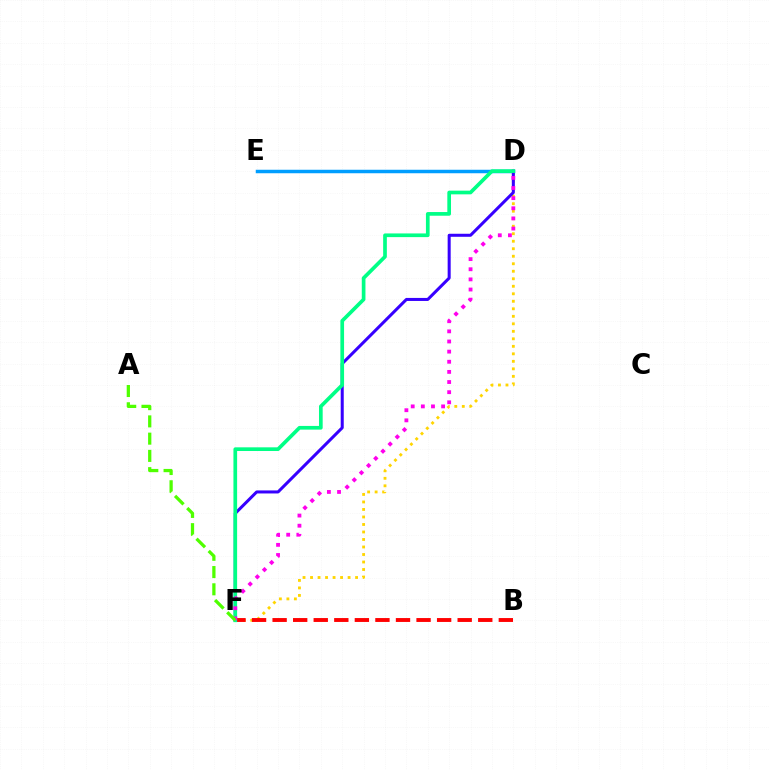{('D', 'F'): [{'color': '#ffd500', 'line_style': 'dotted', 'thickness': 2.04}, {'color': '#3700ff', 'line_style': 'solid', 'thickness': 2.18}, {'color': '#00ff86', 'line_style': 'solid', 'thickness': 2.65}, {'color': '#ff00ed', 'line_style': 'dotted', 'thickness': 2.75}], ('D', 'E'): [{'color': '#009eff', 'line_style': 'solid', 'thickness': 2.52}], ('B', 'F'): [{'color': '#ff0000', 'line_style': 'dashed', 'thickness': 2.79}], ('A', 'F'): [{'color': '#4fff00', 'line_style': 'dashed', 'thickness': 2.34}]}